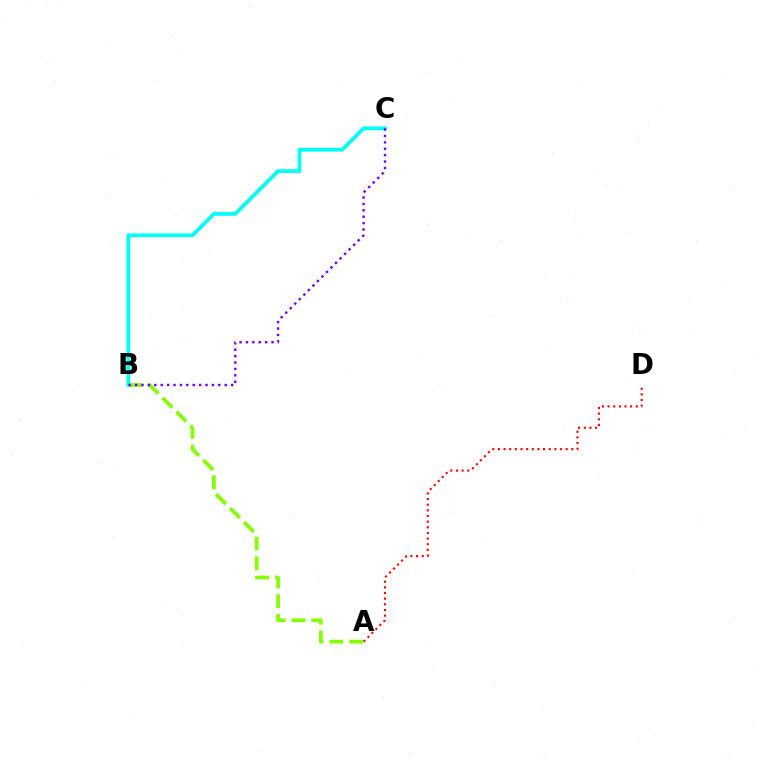{('A', 'D'): [{'color': '#ff0000', 'line_style': 'dotted', 'thickness': 1.53}], ('A', 'B'): [{'color': '#84ff00', 'line_style': 'dashed', 'thickness': 2.68}], ('B', 'C'): [{'color': '#00fff6', 'line_style': 'solid', 'thickness': 2.72}, {'color': '#7200ff', 'line_style': 'dotted', 'thickness': 1.74}]}